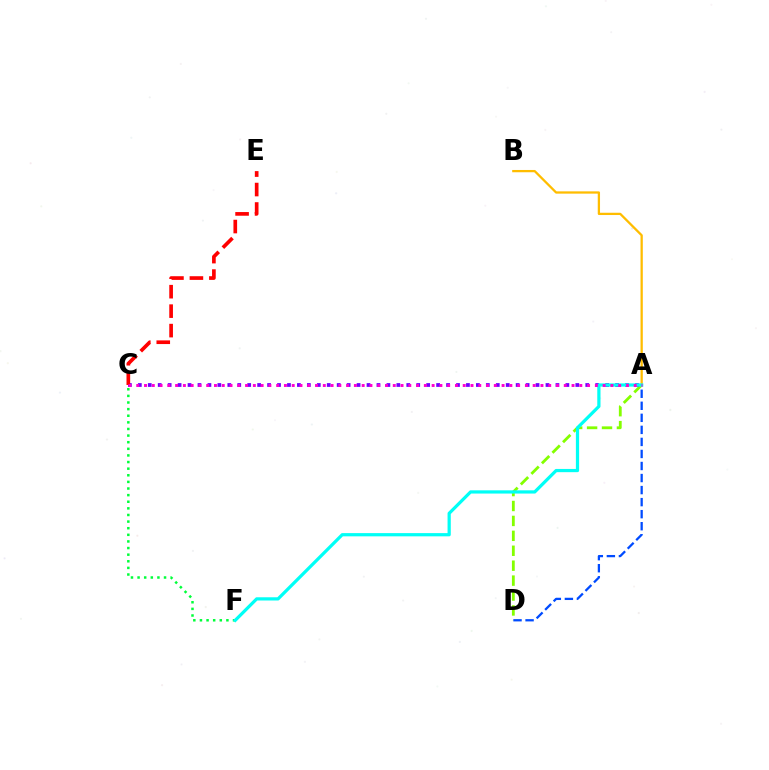{('A', 'D'): [{'color': '#84ff00', 'line_style': 'dashed', 'thickness': 2.03}, {'color': '#004bff', 'line_style': 'dashed', 'thickness': 1.64}], ('A', 'C'): [{'color': '#7200ff', 'line_style': 'dotted', 'thickness': 2.7}, {'color': '#ff00cf', 'line_style': 'dotted', 'thickness': 2.11}], ('A', 'B'): [{'color': '#ffbd00', 'line_style': 'solid', 'thickness': 1.64}], ('C', 'F'): [{'color': '#00ff39', 'line_style': 'dotted', 'thickness': 1.8}], ('C', 'E'): [{'color': '#ff0000', 'line_style': 'dashed', 'thickness': 2.64}], ('A', 'F'): [{'color': '#00fff6', 'line_style': 'solid', 'thickness': 2.32}]}